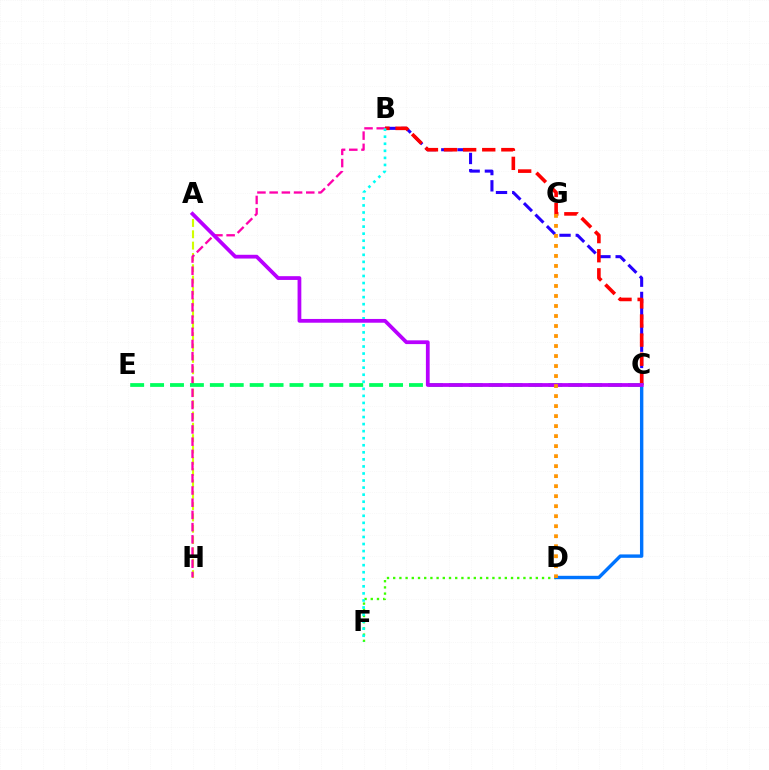{('B', 'C'): [{'color': '#2500ff', 'line_style': 'dashed', 'thickness': 2.21}, {'color': '#ff0000', 'line_style': 'dashed', 'thickness': 2.6}], ('D', 'F'): [{'color': '#3dff00', 'line_style': 'dotted', 'thickness': 1.69}], ('A', 'H'): [{'color': '#d1ff00', 'line_style': 'dashed', 'thickness': 1.54}], ('B', 'H'): [{'color': '#ff00ac', 'line_style': 'dashed', 'thickness': 1.66}], ('B', 'F'): [{'color': '#00fff6', 'line_style': 'dotted', 'thickness': 1.92}], ('C', 'D'): [{'color': '#0074ff', 'line_style': 'solid', 'thickness': 2.44}], ('C', 'E'): [{'color': '#00ff5c', 'line_style': 'dashed', 'thickness': 2.71}], ('A', 'C'): [{'color': '#b900ff', 'line_style': 'solid', 'thickness': 2.71}], ('D', 'G'): [{'color': '#ff9400', 'line_style': 'dotted', 'thickness': 2.72}]}